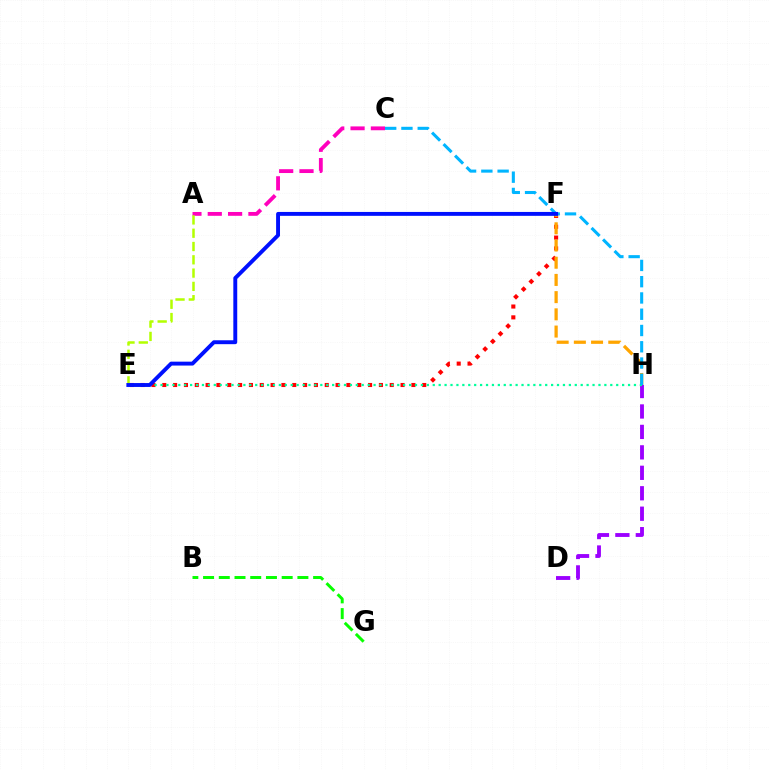{('E', 'F'): [{'color': '#ff0000', 'line_style': 'dotted', 'thickness': 2.94}, {'color': '#0010ff', 'line_style': 'solid', 'thickness': 2.81}], ('B', 'G'): [{'color': '#08ff00', 'line_style': 'dashed', 'thickness': 2.14}], ('F', 'H'): [{'color': '#ffa500', 'line_style': 'dashed', 'thickness': 2.34}], ('D', 'H'): [{'color': '#9b00ff', 'line_style': 'dashed', 'thickness': 2.78}], ('E', 'H'): [{'color': '#00ff9d', 'line_style': 'dotted', 'thickness': 1.61}], ('A', 'C'): [{'color': '#ff00bd', 'line_style': 'dashed', 'thickness': 2.76}], ('C', 'H'): [{'color': '#00b5ff', 'line_style': 'dashed', 'thickness': 2.21}], ('A', 'E'): [{'color': '#b3ff00', 'line_style': 'dashed', 'thickness': 1.81}]}